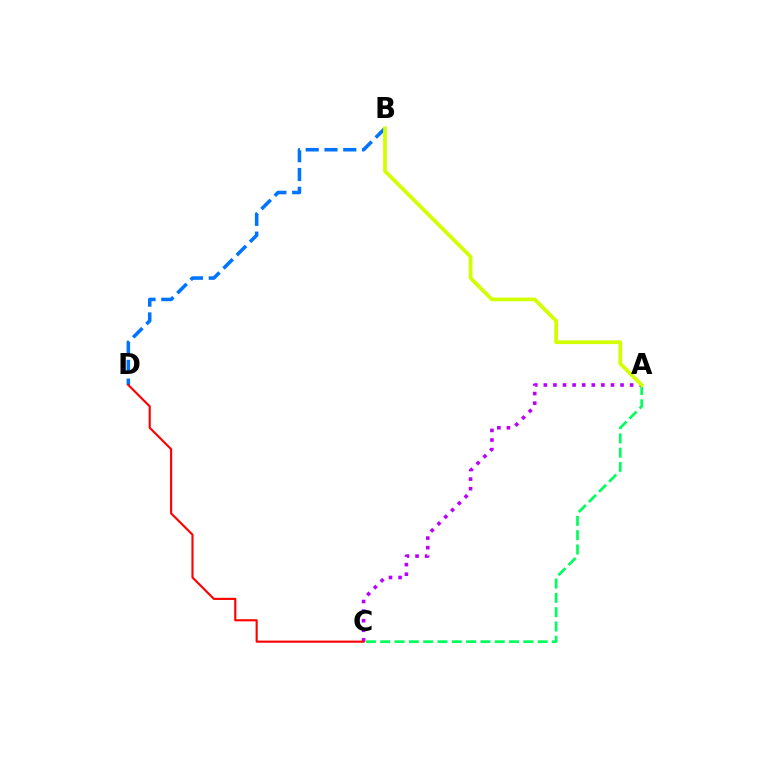{('B', 'D'): [{'color': '#0074ff', 'line_style': 'dashed', 'thickness': 2.55}], ('A', 'C'): [{'color': '#00ff5c', 'line_style': 'dashed', 'thickness': 1.94}, {'color': '#b900ff', 'line_style': 'dotted', 'thickness': 2.61}], ('A', 'B'): [{'color': '#d1ff00', 'line_style': 'solid', 'thickness': 2.69}], ('C', 'D'): [{'color': '#ff0000', 'line_style': 'solid', 'thickness': 1.53}]}